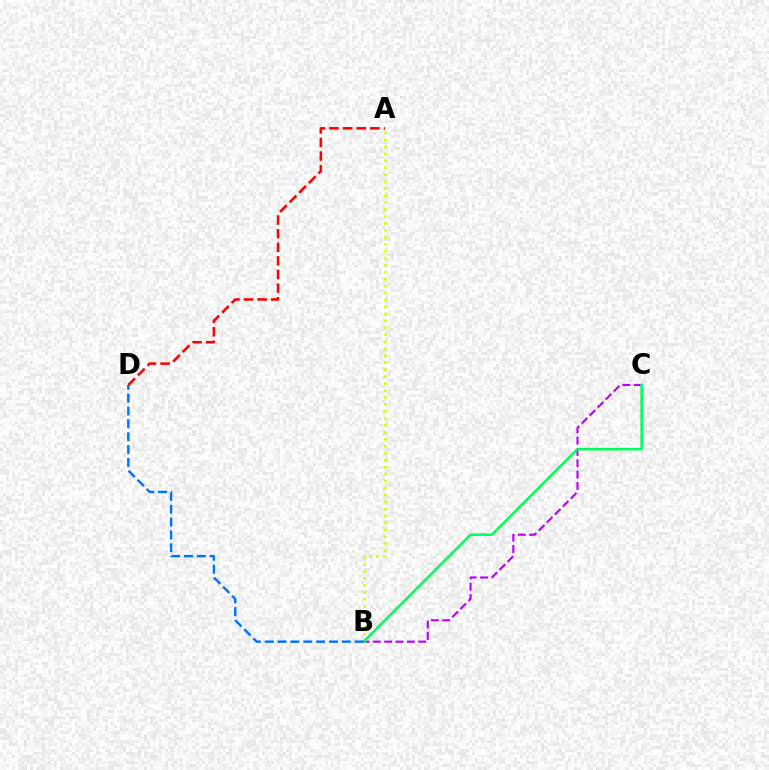{('B', 'C'): [{'color': '#b900ff', 'line_style': 'dashed', 'thickness': 1.54}, {'color': '#00ff5c', 'line_style': 'solid', 'thickness': 1.86}], ('A', 'B'): [{'color': '#d1ff00', 'line_style': 'dotted', 'thickness': 1.89}], ('B', 'D'): [{'color': '#0074ff', 'line_style': 'dashed', 'thickness': 1.74}], ('A', 'D'): [{'color': '#ff0000', 'line_style': 'dashed', 'thickness': 1.85}]}